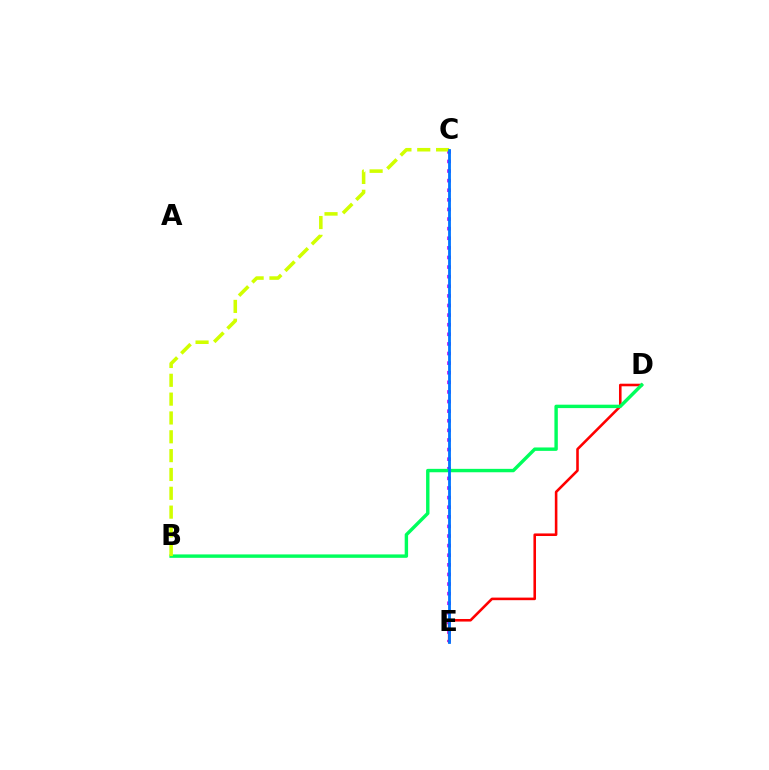{('C', 'E'): [{'color': '#b900ff', 'line_style': 'dotted', 'thickness': 2.61}, {'color': '#0074ff', 'line_style': 'solid', 'thickness': 2.03}], ('D', 'E'): [{'color': '#ff0000', 'line_style': 'solid', 'thickness': 1.86}], ('B', 'D'): [{'color': '#00ff5c', 'line_style': 'solid', 'thickness': 2.46}], ('B', 'C'): [{'color': '#d1ff00', 'line_style': 'dashed', 'thickness': 2.56}]}